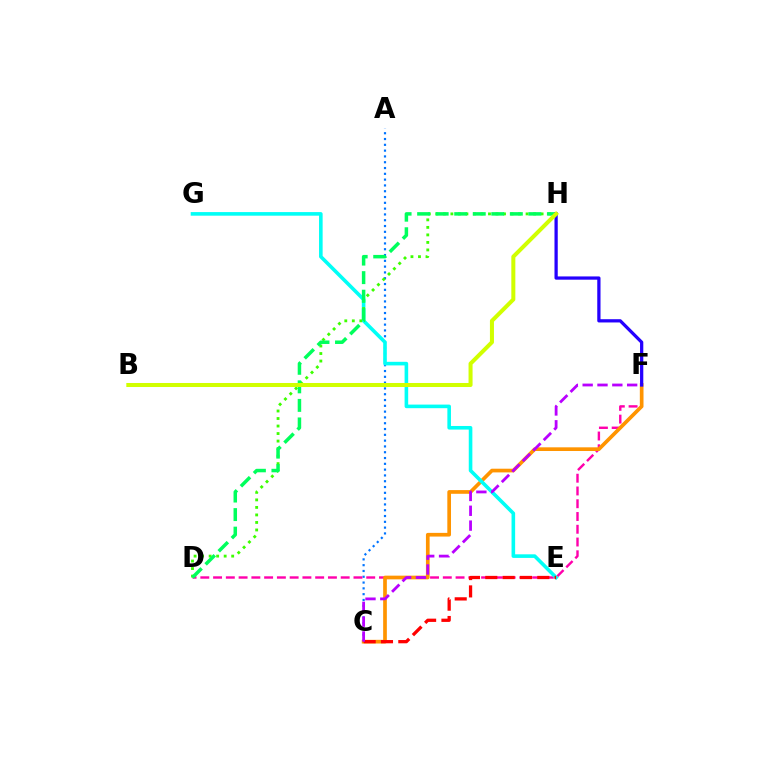{('A', 'C'): [{'color': '#0074ff', 'line_style': 'dotted', 'thickness': 1.58}], ('D', 'F'): [{'color': '#ff00ac', 'line_style': 'dashed', 'thickness': 1.73}], ('C', 'F'): [{'color': '#ff9400', 'line_style': 'solid', 'thickness': 2.65}, {'color': '#b900ff', 'line_style': 'dashed', 'thickness': 2.01}], ('E', 'G'): [{'color': '#00fff6', 'line_style': 'solid', 'thickness': 2.59}], ('D', 'H'): [{'color': '#3dff00', 'line_style': 'dotted', 'thickness': 2.04}, {'color': '#00ff5c', 'line_style': 'dashed', 'thickness': 2.52}], ('F', 'H'): [{'color': '#2500ff', 'line_style': 'solid', 'thickness': 2.34}], ('C', 'E'): [{'color': '#ff0000', 'line_style': 'dashed', 'thickness': 2.35}], ('B', 'H'): [{'color': '#d1ff00', 'line_style': 'solid', 'thickness': 2.9}]}